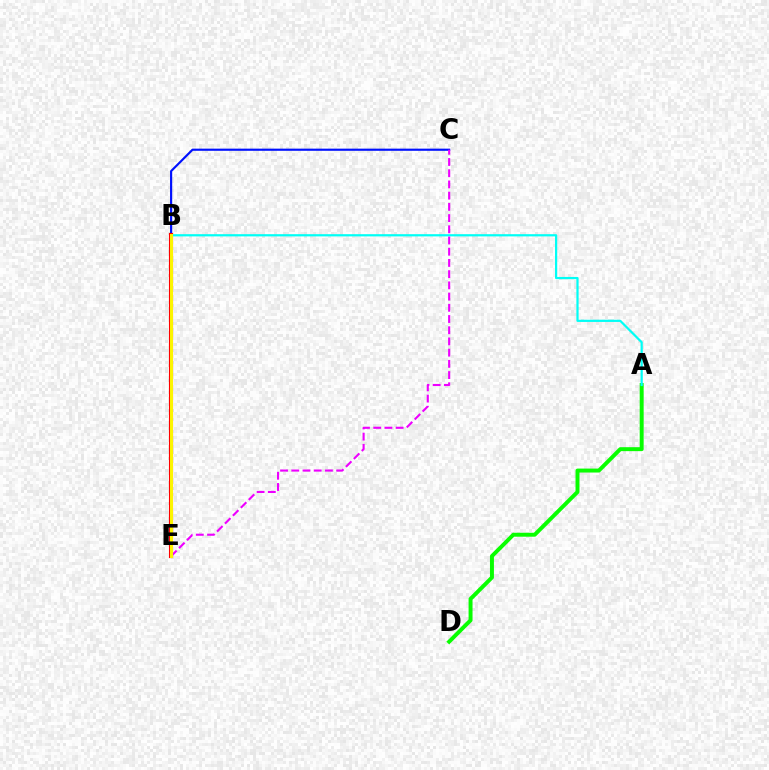{('B', 'C'): [{'color': '#0010ff', 'line_style': 'solid', 'thickness': 1.55}], ('B', 'E'): [{'color': '#ff0000', 'line_style': 'solid', 'thickness': 2.97}, {'color': '#fcf500', 'line_style': 'solid', 'thickness': 2.17}], ('A', 'D'): [{'color': '#08ff00', 'line_style': 'solid', 'thickness': 2.85}], ('A', 'B'): [{'color': '#00fff6', 'line_style': 'solid', 'thickness': 1.59}], ('C', 'E'): [{'color': '#ee00ff', 'line_style': 'dashed', 'thickness': 1.52}]}